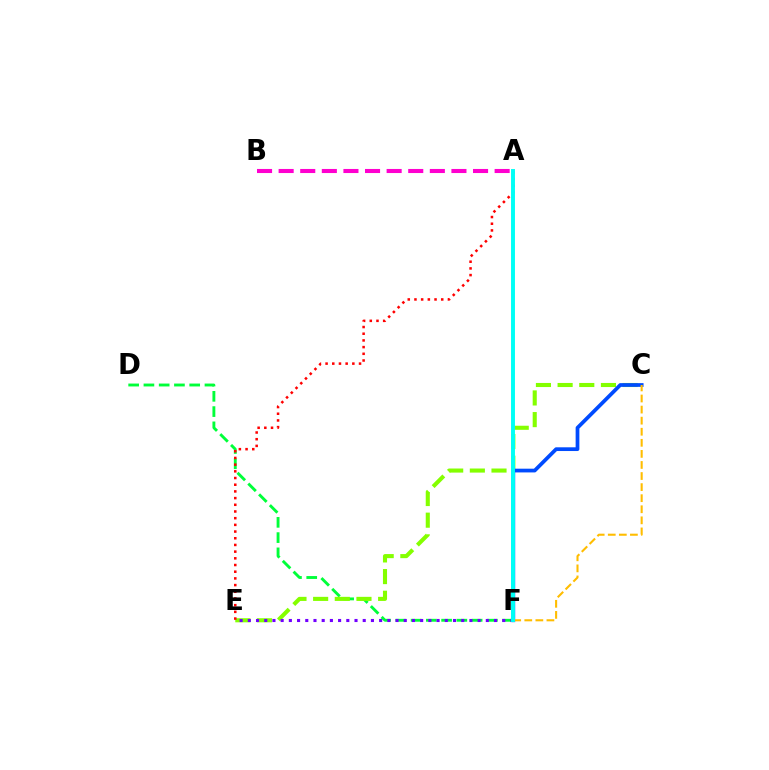{('D', 'F'): [{'color': '#00ff39', 'line_style': 'dashed', 'thickness': 2.07}], ('C', 'E'): [{'color': '#84ff00', 'line_style': 'dashed', 'thickness': 2.94}], ('E', 'F'): [{'color': '#7200ff', 'line_style': 'dotted', 'thickness': 2.23}], ('C', 'F'): [{'color': '#004bff', 'line_style': 'solid', 'thickness': 2.69}, {'color': '#ffbd00', 'line_style': 'dashed', 'thickness': 1.5}], ('A', 'E'): [{'color': '#ff0000', 'line_style': 'dotted', 'thickness': 1.82}], ('A', 'F'): [{'color': '#00fff6', 'line_style': 'solid', 'thickness': 2.83}], ('A', 'B'): [{'color': '#ff00cf', 'line_style': 'dashed', 'thickness': 2.93}]}